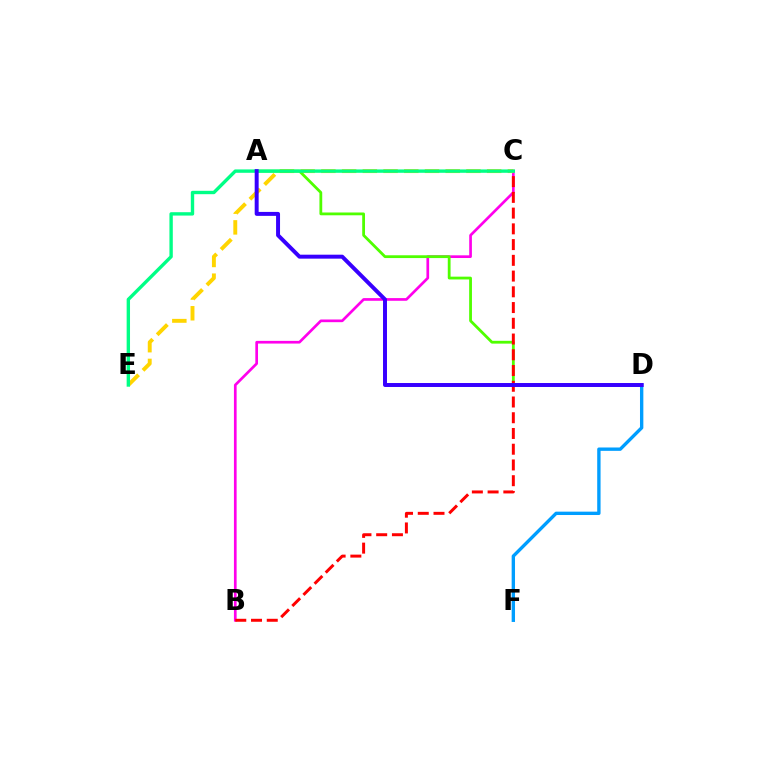{('B', 'C'): [{'color': '#ff00ed', 'line_style': 'solid', 'thickness': 1.93}, {'color': '#ff0000', 'line_style': 'dashed', 'thickness': 2.14}], ('C', 'E'): [{'color': '#ffd500', 'line_style': 'dashed', 'thickness': 2.81}, {'color': '#00ff86', 'line_style': 'solid', 'thickness': 2.43}], ('A', 'D'): [{'color': '#4fff00', 'line_style': 'solid', 'thickness': 2.01}, {'color': '#3700ff', 'line_style': 'solid', 'thickness': 2.85}], ('D', 'F'): [{'color': '#009eff', 'line_style': 'solid', 'thickness': 2.42}]}